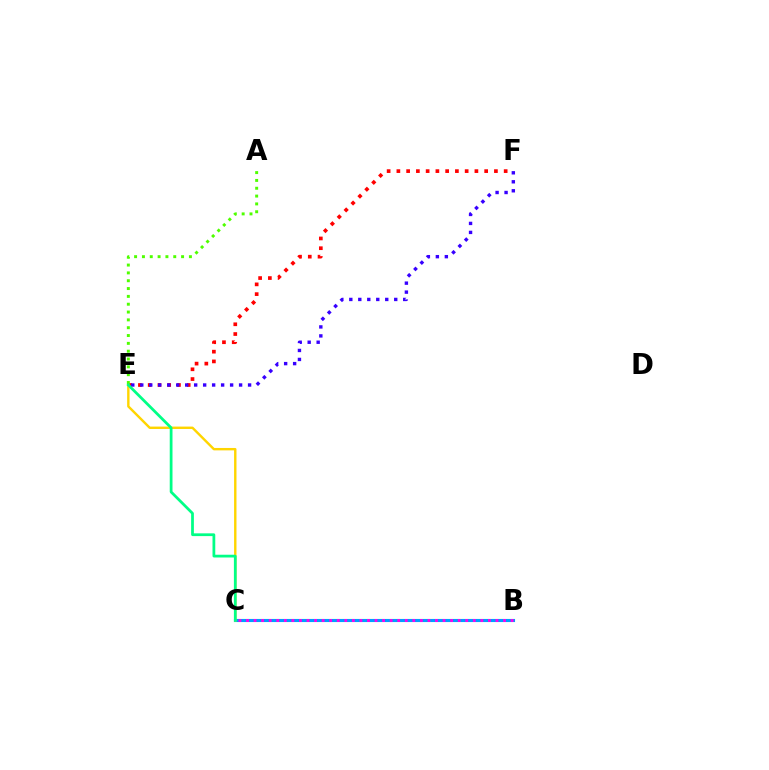{('E', 'F'): [{'color': '#ff0000', 'line_style': 'dotted', 'thickness': 2.65}, {'color': '#3700ff', 'line_style': 'dotted', 'thickness': 2.44}], ('B', 'C'): [{'color': '#009eff', 'line_style': 'solid', 'thickness': 2.24}, {'color': '#ff00ed', 'line_style': 'dotted', 'thickness': 2.05}], ('C', 'E'): [{'color': '#ffd500', 'line_style': 'solid', 'thickness': 1.73}, {'color': '#00ff86', 'line_style': 'solid', 'thickness': 1.99}], ('A', 'E'): [{'color': '#4fff00', 'line_style': 'dotted', 'thickness': 2.13}]}